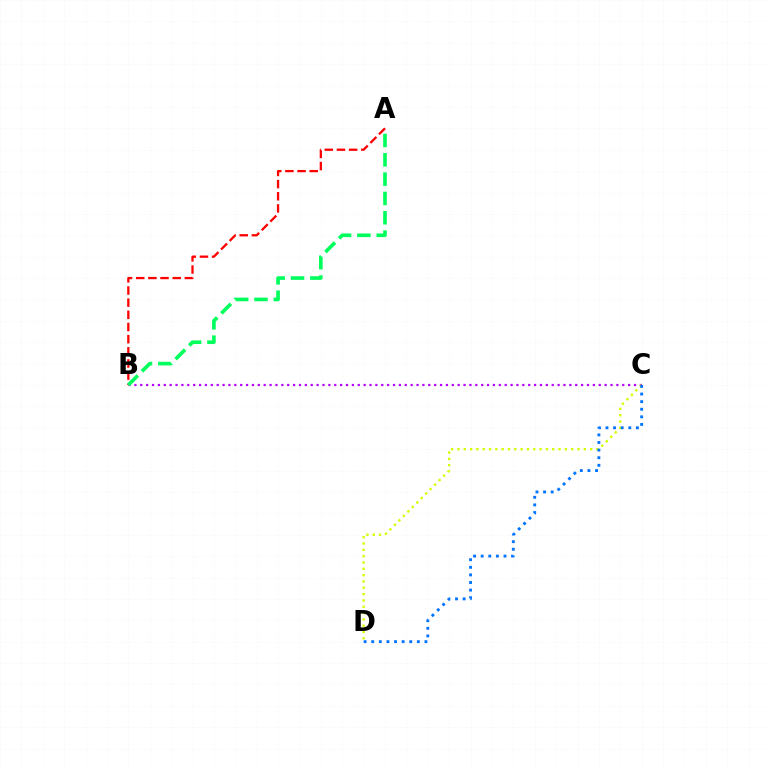{('B', 'C'): [{'color': '#b900ff', 'line_style': 'dotted', 'thickness': 1.6}], ('C', 'D'): [{'color': '#d1ff00', 'line_style': 'dotted', 'thickness': 1.72}, {'color': '#0074ff', 'line_style': 'dotted', 'thickness': 2.07}], ('A', 'B'): [{'color': '#ff0000', 'line_style': 'dashed', 'thickness': 1.65}, {'color': '#00ff5c', 'line_style': 'dashed', 'thickness': 2.62}]}